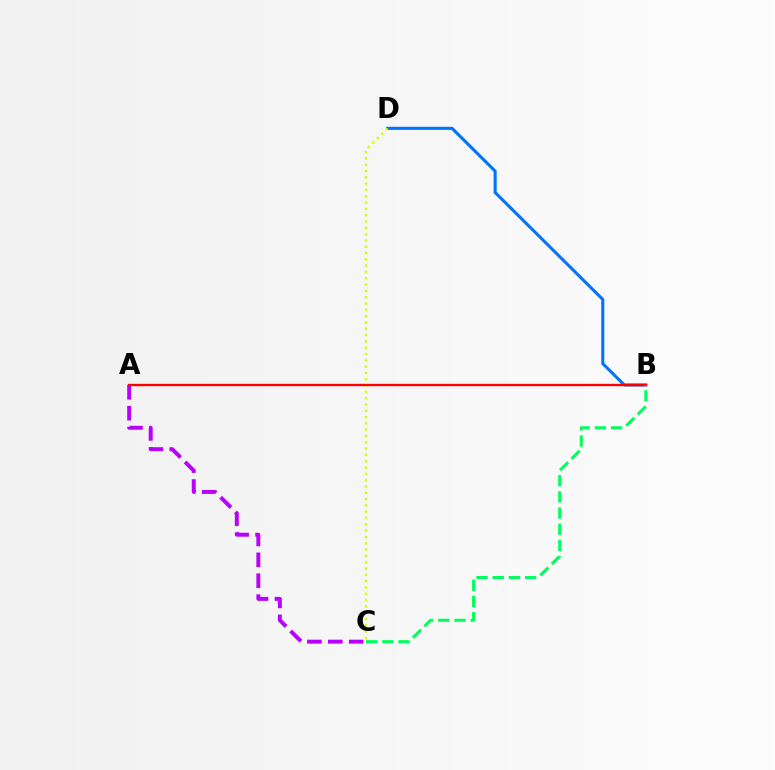{('B', 'D'): [{'color': '#0074ff', 'line_style': 'solid', 'thickness': 2.21}], ('C', 'D'): [{'color': '#d1ff00', 'line_style': 'dotted', 'thickness': 1.71}], ('A', 'C'): [{'color': '#b900ff', 'line_style': 'dashed', 'thickness': 2.84}], ('A', 'B'): [{'color': '#ff0000', 'line_style': 'solid', 'thickness': 1.71}], ('B', 'C'): [{'color': '#00ff5c', 'line_style': 'dashed', 'thickness': 2.2}]}